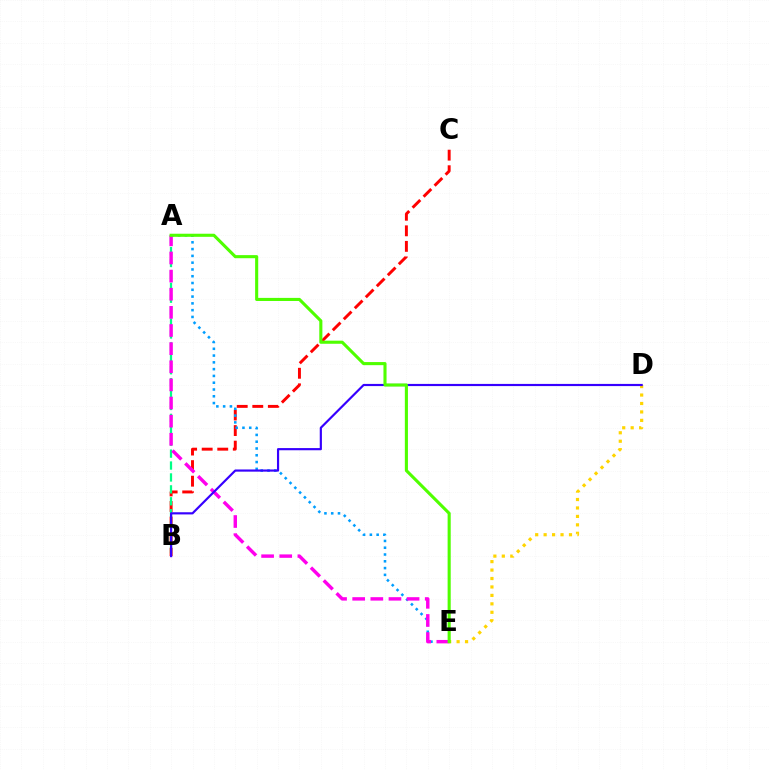{('D', 'E'): [{'color': '#ffd500', 'line_style': 'dotted', 'thickness': 2.29}], ('B', 'C'): [{'color': '#ff0000', 'line_style': 'dashed', 'thickness': 2.11}], ('A', 'B'): [{'color': '#00ff86', 'line_style': 'dashed', 'thickness': 1.62}], ('A', 'E'): [{'color': '#009eff', 'line_style': 'dotted', 'thickness': 1.84}, {'color': '#ff00ed', 'line_style': 'dashed', 'thickness': 2.46}, {'color': '#4fff00', 'line_style': 'solid', 'thickness': 2.23}], ('B', 'D'): [{'color': '#3700ff', 'line_style': 'solid', 'thickness': 1.57}]}